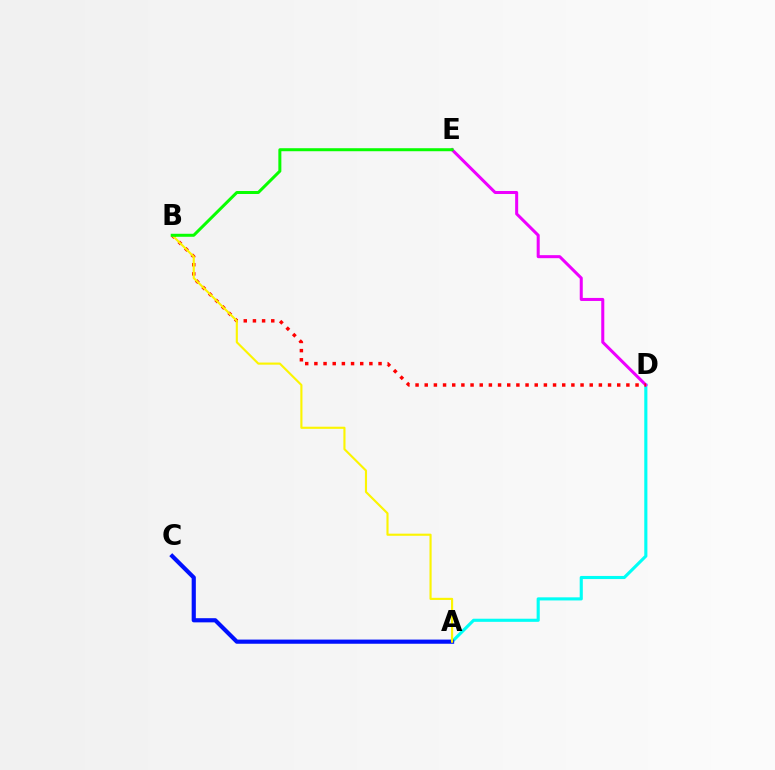{('A', 'D'): [{'color': '#00fff6', 'line_style': 'solid', 'thickness': 2.24}], ('D', 'E'): [{'color': '#ee00ff', 'line_style': 'solid', 'thickness': 2.18}], ('B', 'D'): [{'color': '#ff0000', 'line_style': 'dotted', 'thickness': 2.49}], ('A', 'C'): [{'color': '#0010ff', 'line_style': 'solid', 'thickness': 3.0}], ('A', 'B'): [{'color': '#fcf500', 'line_style': 'solid', 'thickness': 1.54}], ('B', 'E'): [{'color': '#08ff00', 'line_style': 'solid', 'thickness': 2.17}]}